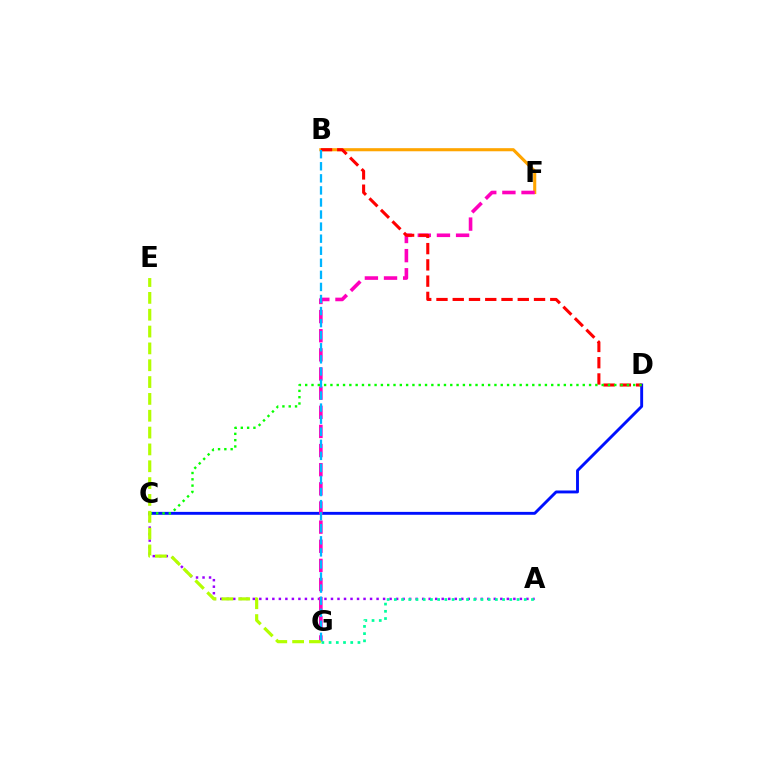{('A', 'C'): [{'color': '#9b00ff', 'line_style': 'dotted', 'thickness': 1.77}], ('B', 'F'): [{'color': '#ffa500', 'line_style': 'solid', 'thickness': 2.23}], ('C', 'D'): [{'color': '#0010ff', 'line_style': 'solid', 'thickness': 2.09}, {'color': '#08ff00', 'line_style': 'dotted', 'thickness': 1.71}], ('F', 'G'): [{'color': '#ff00bd', 'line_style': 'dashed', 'thickness': 2.6}], ('B', 'D'): [{'color': '#ff0000', 'line_style': 'dashed', 'thickness': 2.21}], ('B', 'G'): [{'color': '#00b5ff', 'line_style': 'dashed', 'thickness': 1.64}], ('A', 'G'): [{'color': '#00ff9d', 'line_style': 'dotted', 'thickness': 1.96}], ('E', 'G'): [{'color': '#b3ff00', 'line_style': 'dashed', 'thickness': 2.29}]}